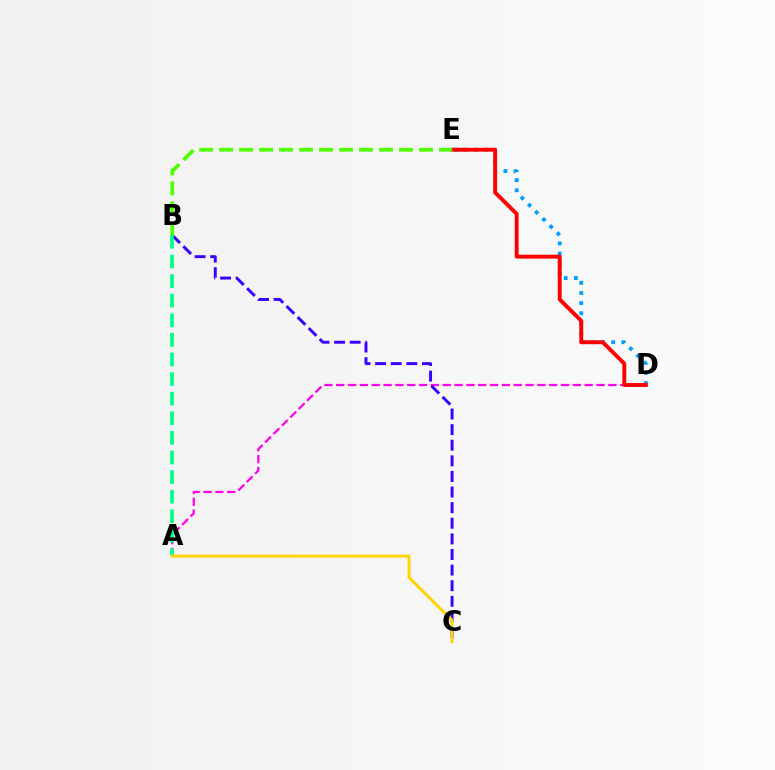{('D', 'E'): [{'color': '#009eff', 'line_style': 'dotted', 'thickness': 2.76}, {'color': '#ff0000', 'line_style': 'solid', 'thickness': 2.81}], ('A', 'D'): [{'color': '#ff00ed', 'line_style': 'dashed', 'thickness': 1.61}], ('B', 'C'): [{'color': '#3700ff', 'line_style': 'dashed', 'thickness': 2.12}], ('A', 'B'): [{'color': '#00ff86', 'line_style': 'dashed', 'thickness': 2.66}], ('B', 'E'): [{'color': '#4fff00', 'line_style': 'dashed', 'thickness': 2.72}], ('A', 'C'): [{'color': '#ffd500', 'line_style': 'solid', 'thickness': 2.12}]}